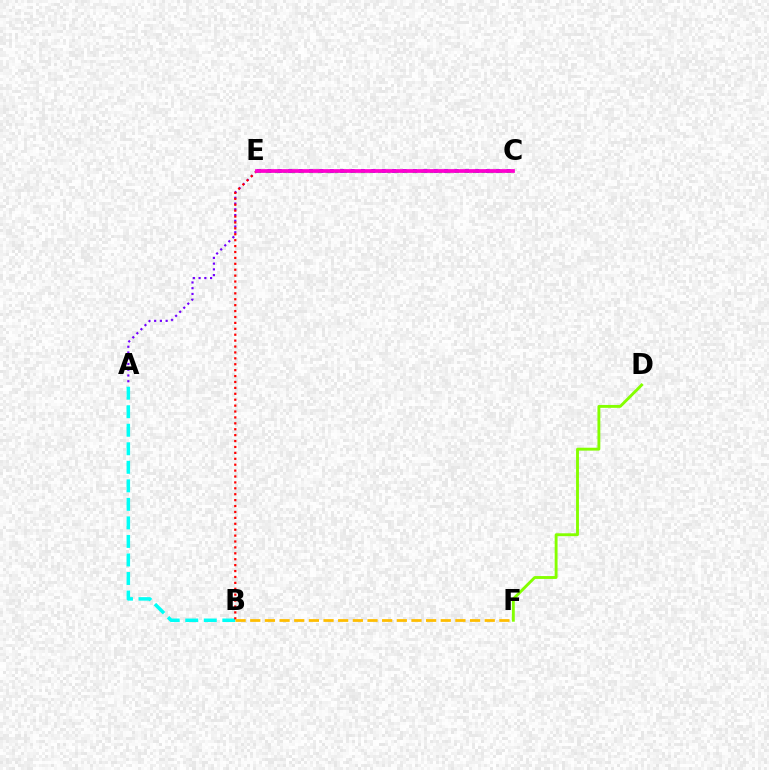{('A', 'B'): [{'color': '#00fff6', 'line_style': 'dashed', 'thickness': 2.52}], ('D', 'F'): [{'color': '#84ff00', 'line_style': 'solid', 'thickness': 2.07}], ('C', 'E'): [{'color': '#004bff', 'line_style': 'dotted', 'thickness': 2.83}, {'color': '#00ff39', 'line_style': 'dotted', 'thickness': 2.34}, {'color': '#ff00cf', 'line_style': 'solid', 'thickness': 2.69}], ('A', 'E'): [{'color': '#7200ff', 'line_style': 'dotted', 'thickness': 1.56}], ('B', 'E'): [{'color': '#ff0000', 'line_style': 'dotted', 'thickness': 1.61}], ('B', 'F'): [{'color': '#ffbd00', 'line_style': 'dashed', 'thickness': 1.99}]}